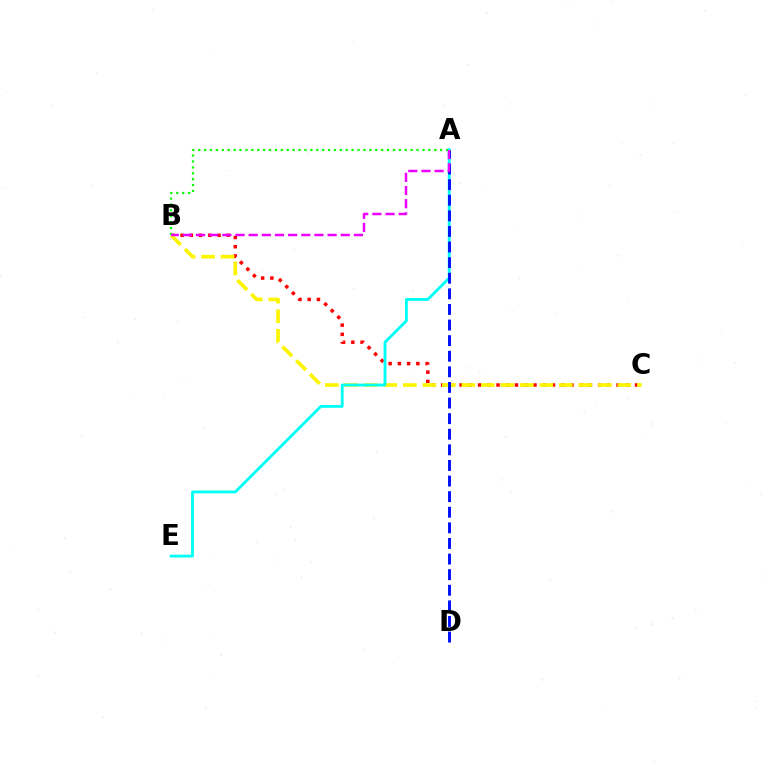{('B', 'C'): [{'color': '#ff0000', 'line_style': 'dotted', 'thickness': 2.51}, {'color': '#fcf500', 'line_style': 'dashed', 'thickness': 2.65}], ('A', 'B'): [{'color': '#08ff00', 'line_style': 'dotted', 'thickness': 1.6}, {'color': '#ee00ff', 'line_style': 'dashed', 'thickness': 1.79}], ('A', 'E'): [{'color': '#00fff6', 'line_style': 'solid', 'thickness': 2.03}], ('A', 'D'): [{'color': '#0010ff', 'line_style': 'dashed', 'thickness': 2.12}]}